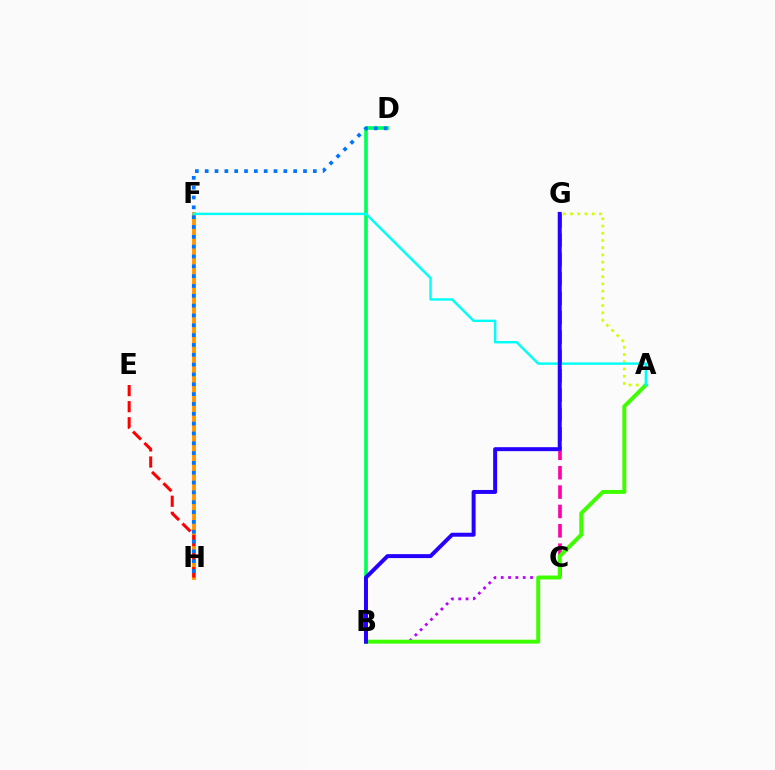{('A', 'G'): [{'color': '#d1ff00', 'line_style': 'dotted', 'thickness': 1.97}], ('F', 'H'): [{'color': '#ff9400', 'line_style': 'solid', 'thickness': 2.76}], ('B', 'C'): [{'color': '#b900ff', 'line_style': 'dotted', 'thickness': 1.99}], ('E', 'H'): [{'color': '#ff0000', 'line_style': 'dashed', 'thickness': 2.18}], ('C', 'G'): [{'color': '#ff00ac', 'line_style': 'dashed', 'thickness': 2.63}], ('B', 'D'): [{'color': '#00ff5c', 'line_style': 'solid', 'thickness': 2.63}], ('A', 'B'): [{'color': '#3dff00', 'line_style': 'solid', 'thickness': 2.83}], ('D', 'H'): [{'color': '#0074ff', 'line_style': 'dotted', 'thickness': 2.67}], ('A', 'F'): [{'color': '#00fff6', 'line_style': 'solid', 'thickness': 1.74}], ('B', 'G'): [{'color': '#2500ff', 'line_style': 'solid', 'thickness': 2.85}]}